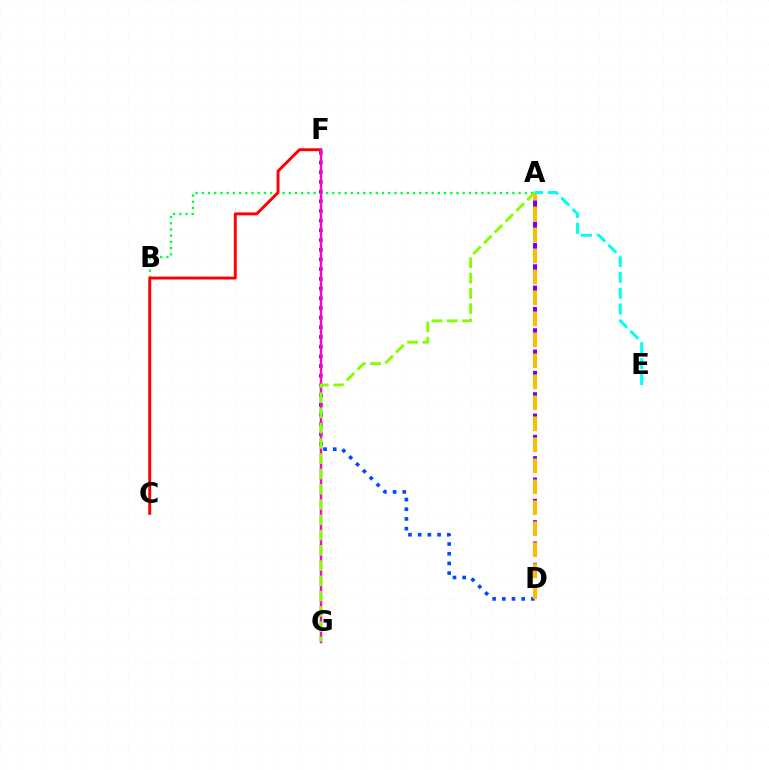{('A', 'B'): [{'color': '#00ff39', 'line_style': 'dotted', 'thickness': 1.69}], ('C', 'F'): [{'color': '#ff0000', 'line_style': 'solid', 'thickness': 2.1}], ('A', 'D'): [{'color': '#7200ff', 'line_style': 'dashed', 'thickness': 2.9}, {'color': '#ffbd00', 'line_style': 'dashed', 'thickness': 2.85}], ('D', 'F'): [{'color': '#004bff', 'line_style': 'dotted', 'thickness': 2.63}], ('F', 'G'): [{'color': '#ff00cf', 'line_style': 'solid', 'thickness': 1.78}], ('A', 'G'): [{'color': '#84ff00', 'line_style': 'dashed', 'thickness': 2.07}], ('A', 'E'): [{'color': '#00fff6', 'line_style': 'dashed', 'thickness': 2.15}]}